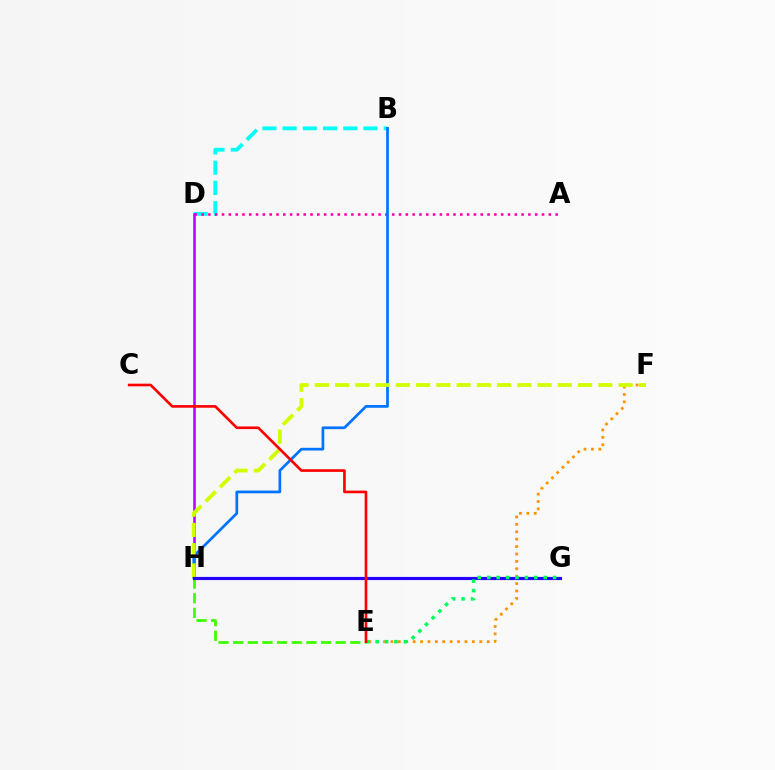{('B', 'D'): [{'color': '#00fff6', 'line_style': 'dashed', 'thickness': 2.75}], ('A', 'D'): [{'color': '#ff00ac', 'line_style': 'dotted', 'thickness': 1.85}], ('E', 'F'): [{'color': '#ff9400', 'line_style': 'dotted', 'thickness': 2.01}], ('D', 'H'): [{'color': '#b900ff', 'line_style': 'solid', 'thickness': 1.86}], ('B', 'H'): [{'color': '#0074ff', 'line_style': 'solid', 'thickness': 1.96}], ('E', 'H'): [{'color': '#3dff00', 'line_style': 'dashed', 'thickness': 1.99}], ('F', 'H'): [{'color': '#d1ff00', 'line_style': 'dashed', 'thickness': 2.75}], ('G', 'H'): [{'color': '#2500ff', 'line_style': 'solid', 'thickness': 2.27}], ('E', 'G'): [{'color': '#00ff5c', 'line_style': 'dotted', 'thickness': 2.56}], ('C', 'E'): [{'color': '#ff0000', 'line_style': 'solid', 'thickness': 1.9}]}